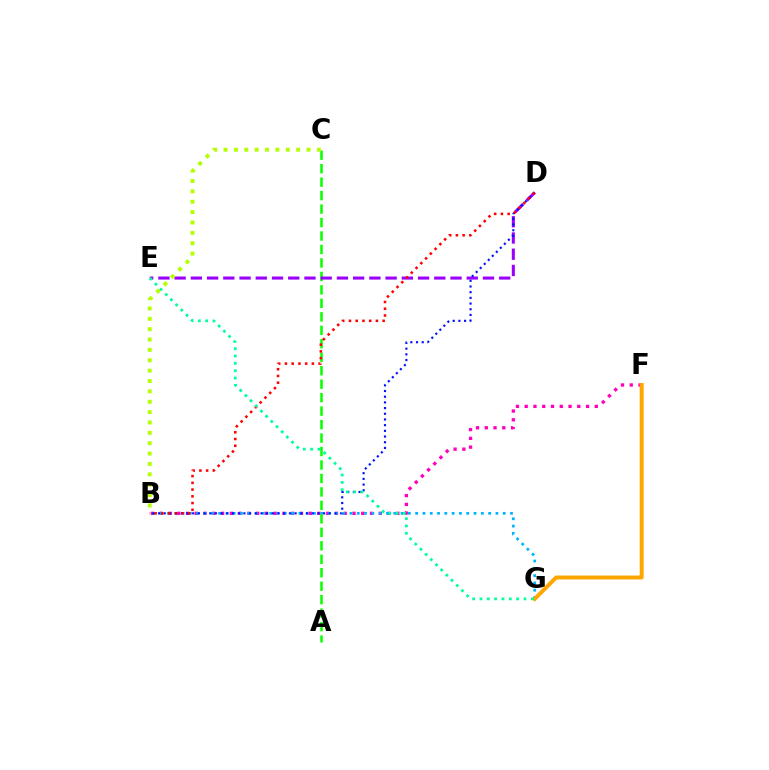{('B', 'F'): [{'color': '#ff00bd', 'line_style': 'dotted', 'thickness': 2.38}], ('B', 'G'): [{'color': '#00b5ff', 'line_style': 'dotted', 'thickness': 1.98}], ('F', 'G'): [{'color': '#ffa500', 'line_style': 'solid', 'thickness': 2.84}], ('A', 'C'): [{'color': '#08ff00', 'line_style': 'dashed', 'thickness': 1.83}], ('D', 'E'): [{'color': '#9b00ff', 'line_style': 'dashed', 'thickness': 2.2}], ('B', 'D'): [{'color': '#0010ff', 'line_style': 'dotted', 'thickness': 1.55}, {'color': '#ff0000', 'line_style': 'dotted', 'thickness': 1.83}], ('B', 'C'): [{'color': '#b3ff00', 'line_style': 'dotted', 'thickness': 2.82}], ('E', 'G'): [{'color': '#00ff9d', 'line_style': 'dotted', 'thickness': 1.99}]}